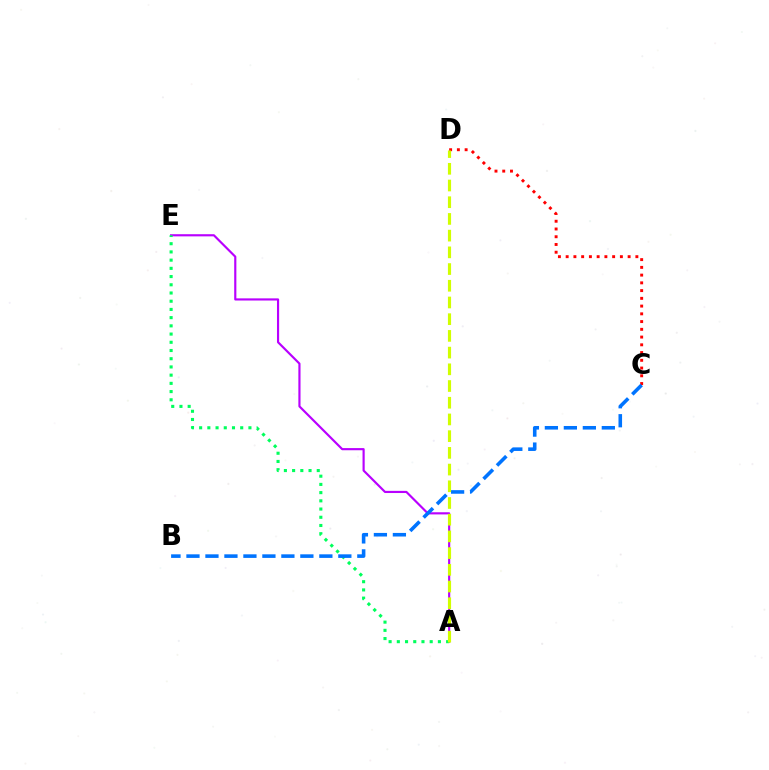{('A', 'E'): [{'color': '#b900ff', 'line_style': 'solid', 'thickness': 1.56}, {'color': '#00ff5c', 'line_style': 'dotted', 'thickness': 2.23}], ('C', 'D'): [{'color': '#ff0000', 'line_style': 'dotted', 'thickness': 2.1}], ('B', 'C'): [{'color': '#0074ff', 'line_style': 'dashed', 'thickness': 2.58}], ('A', 'D'): [{'color': '#d1ff00', 'line_style': 'dashed', 'thickness': 2.27}]}